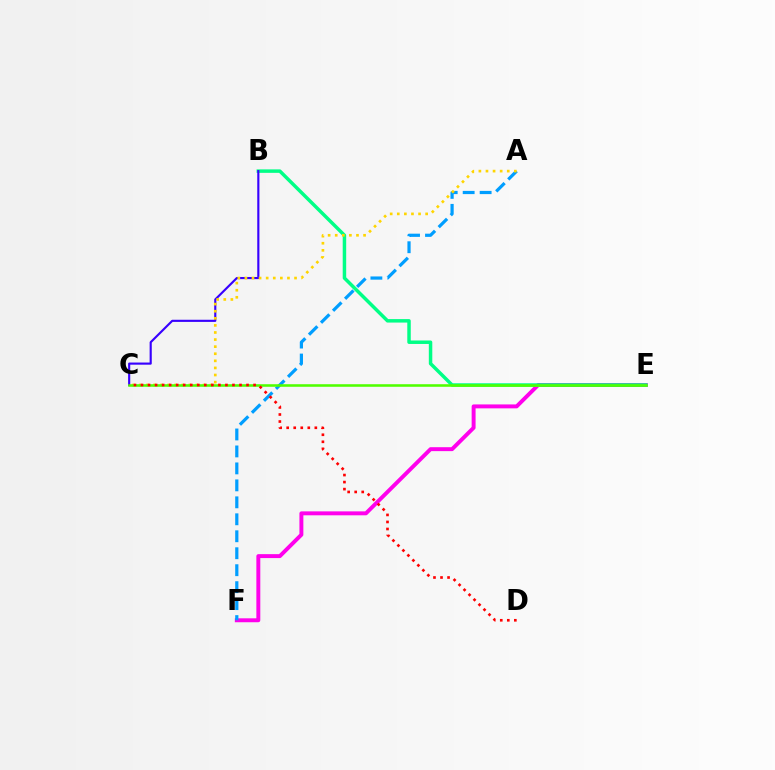{('E', 'F'): [{'color': '#ff00ed', 'line_style': 'solid', 'thickness': 2.83}], ('B', 'E'): [{'color': '#00ff86', 'line_style': 'solid', 'thickness': 2.5}], ('B', 'C'): [{'color': '#3700ff', 'line_style': 'solid', 'thickness': 1.54}], ('A', 'F'): [{'color': '#009eff', 'line_style': 'dashed', 'thickness': 2.3}], ('A', 'C'): [{'color': '#ffd500', 'line_style': 'dotted', 'thickness': 1.93}], ('C', 'E'): [{'color': '#4fff00', 'line_style': 'solid', 'thickness': 1.85}], ('C', 'D'): [{'color': '#ff0000', 'line_style': 'dotted', 'thickness': 1.91}]}